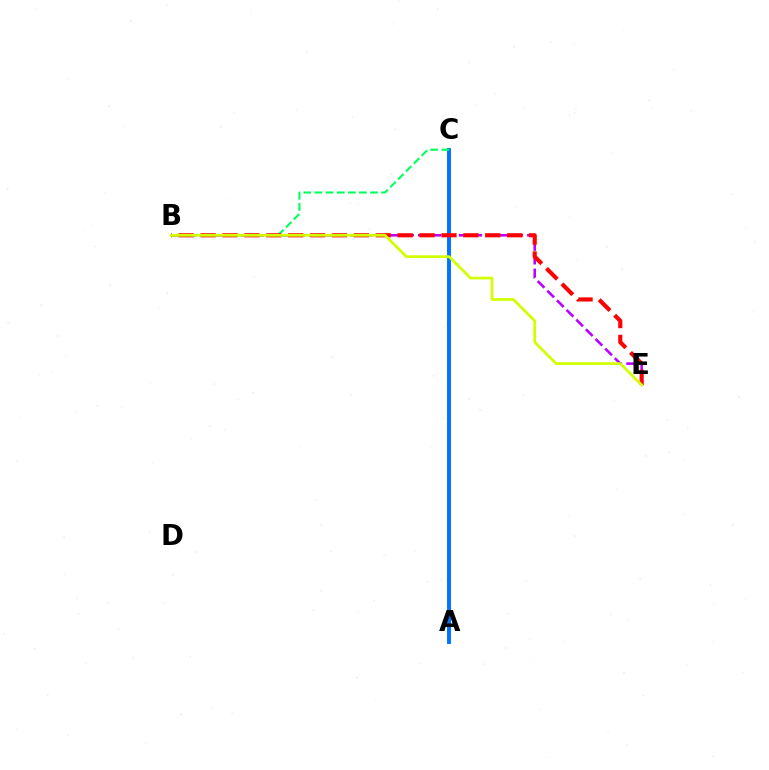{('A', 'C'): [{'color': '#0074ff', 'line_style': 'solid', 'thickness': 2.83}], ('B', 'C'): [{'color': '#00ff5c', 'line_style': 'dashed', 'thickness': 1.51}], ('B', 'E'): [{'color': '#b900ff', 'line_style': 'dashed', 'thickness': 1.85}, {'color': '#ff0000', 'line_style': 'dashed', 'thickness': 2.97}, {'color': '#d1ff00', 'line_style': 'solid', 'thickness': 1.97}]}